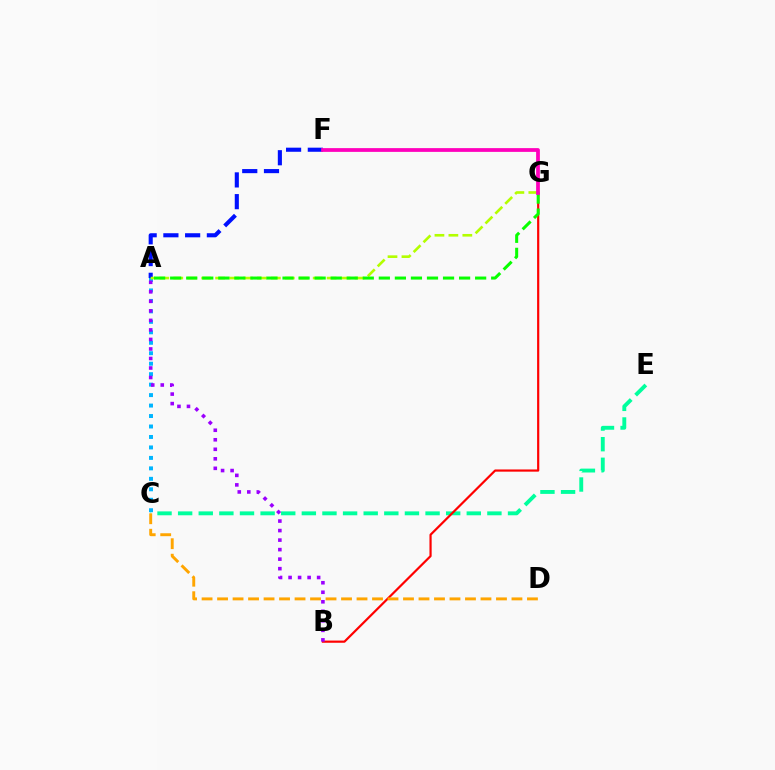{('A', 'C'): [{'color': '#00b5ff', 'line_style': 'dotted', 'thickness': 2.84}], ('C', 'E'): [{'color': '#00ff9d', 'line_style': 'dashed', 'thickness': 2.8}], ('B', 'G'): [{'color': '#ff0000', 'line_style': 'solid', 'thickness': 1.58}], ('A', 'F'): [{'color': '#0010ff', 'line_style': 'dashed', 'thickness': 2.95}], ('A', 'G'): [{'color': '#b3ff00', 'line_style': 'dashed', 'thickness': 1.89}, {'color': '#08ff00', 'line_style': 'dashed', 'thickness': 2.18}], ('C', 'D'): [{'color': '#ffa500', 'line_style': 'dashed', 'thickness': 2.1}], ('F', 'G'): [{'color': '#ff00bd', 'line_style': 'solid', 'thickness': 2.71}], ('A', 'B'): [{'color': '#9b00ff', 'line_style': 'dotted', 'thickness': 2.59}]}